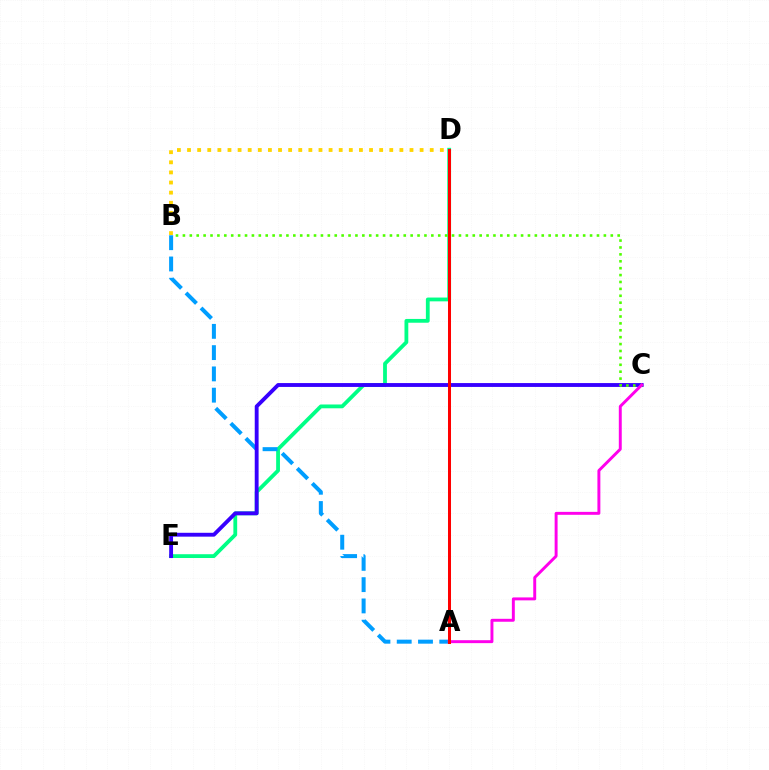{('B', 'D'): [{'color': '#ffd500', 'line_style': 'dotted', 'thickness': 2.75}], ('D', 'E'): [{'color': '#00ff86', 'line_style': 'solid', 'thickness': 2.73}], ('A', 'B'): [{'color': '#009eff', 'line_style': 'dashed', 'thickness': 2.89}], ('C', 'E'): [{'color': '#3700ff', 'line_style': 'solid', 'thickness': 2.78}], ('B', 'C'): [{'color': '#4fff00', 'line_style': 'dotted', 'thickness': 1.87}], ('A', 'C'): [{'color': '#ff00ed', 'line_style': 'solid', 'thickness': 2.12}], ('A', 'D'): [{'color': '#ff0000', 'line_style': 'solid', 'thickness': 2.17}]}